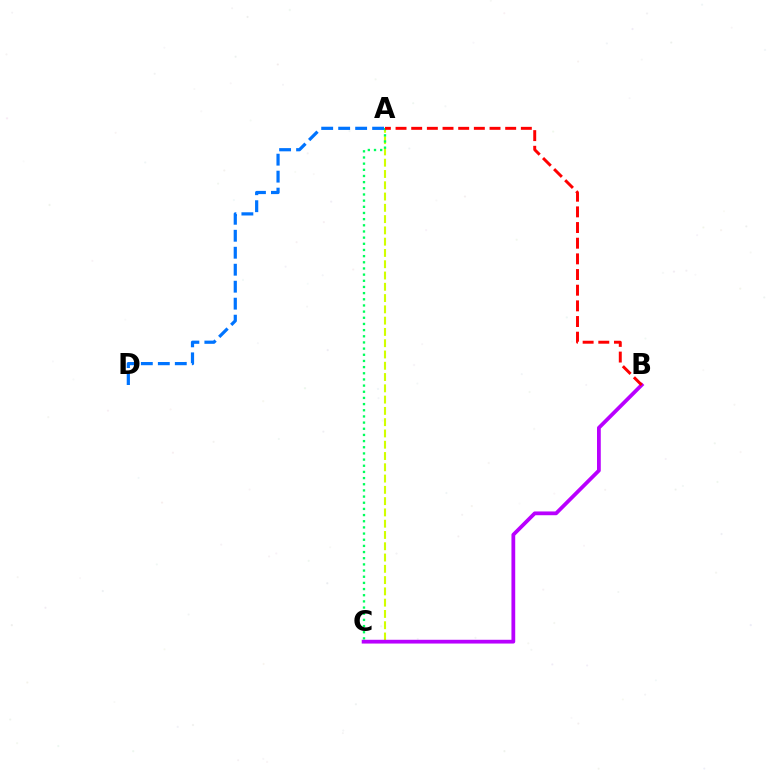{('A', 'C'): [{'color': '#d1ff00', 'line_style': 'dashed', 'thickness': 1.53}, {'color': '#00ff5c', 'line_style': 'dotted', 'thickness': 1.68}], ('B', 'C'): [{'color': '#b900ff', 'line_style': 'solid', 'thickness': 2.71}], ('A', 'D'): [{'color': '#0074ff', 'line_style': 'dashed', 'thickness': 2.31}], ('A', 'B'): [{'color': '#ff0000', 'line_style': 'dashed', 'thickness': 2.13}]}